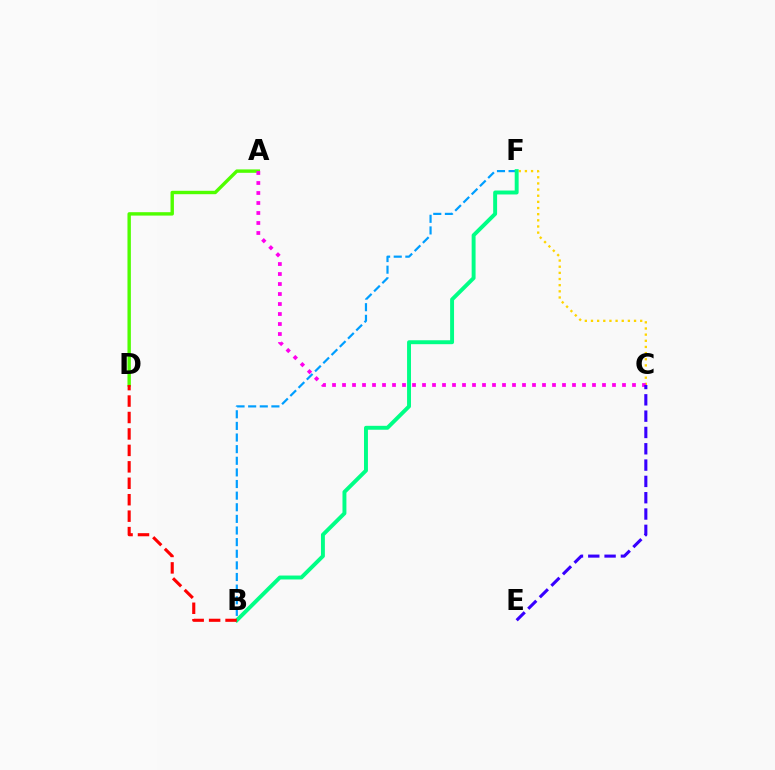{('C', 'F'): [{'color': '#ffd500', 'line_style': 'dotted', 'thickness': 1.67}], ('B', 'F'): [{'color': '#009eff', 'line_style': 'dashed', 'thickness': 1.58}, {'color': '#00ff86', 'line_style': 'solid', 'thickness': 2.82}], ('A', 'D'): [{'color': '#4fff00', 'line_style': 'solid', 'thickness': 2.45}], ('A', 'C'): [{'color': '#ff00ed', 'line_style': 'dotted', 'thickness': 2.72}], ('C', 'E'): [{'color': '#3700ff', 'line_style': 'dashed', 'thickness': 2.22}], ('B', 'D'): [{'color': '#ff0000', 'line_style': 'dashed', 'thickness': 2.23}]}